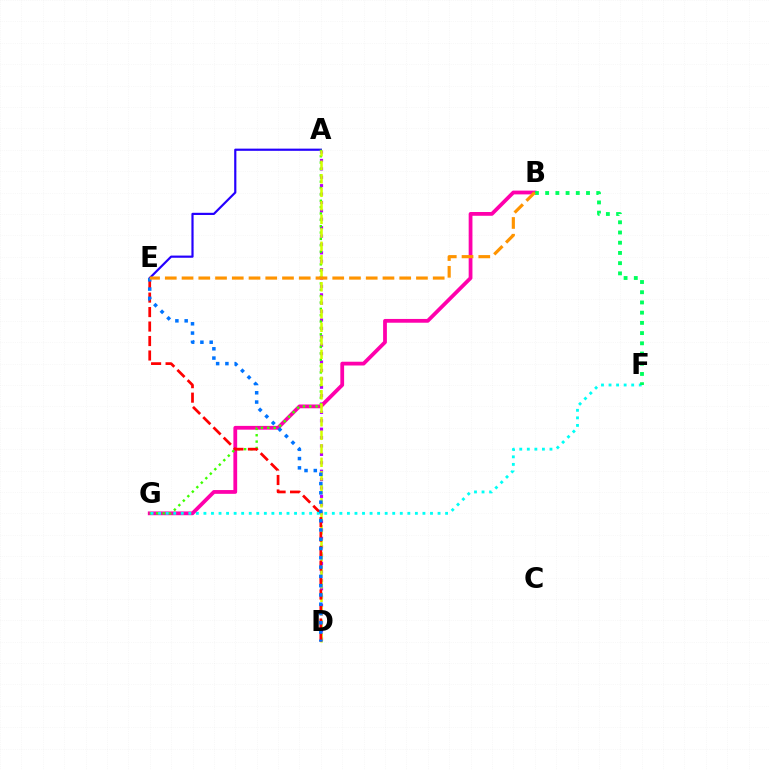{('A', 'D'): [{'color': '#b900ff', 'line_style': 'dotted', 'thickness': 2.28}, {'color': '#d1ff00', 'line_style': 'dashed', 'thickness': 1.83}], ('B', 'G'): [{'color': '#ff00ac', 'line_style': 'solid', 'thickness': 2.72}], ('A', 'E'): [{'color': '#2500ff', 'line_style': 'solid', 'thickness': 1.57}], ('A', 'G'): [{'color': '#3dff00', 'line_style': 'dotted', 'thickness': 1.73}], ('D', 'E'): [{'color': '#ff0000', 'line_style': 'dashed', 'thickness': 1.97}, {'color': '#0074ff', 'line_style': 'dotted', 'thickness': 2.52}], ('F', 'G'): [{'color': '#00fff6', 'line_style': 'dotted', 'thickness': 2.05}], ('B', 'F'): [{'color': '#00ff5c', 'line_style': 'dotted', 'thickness': 2.78}], ('B', 'E'): [{'color': '#ff9400', 'line_style': 'dashed', 'thickness': 2.27}]}